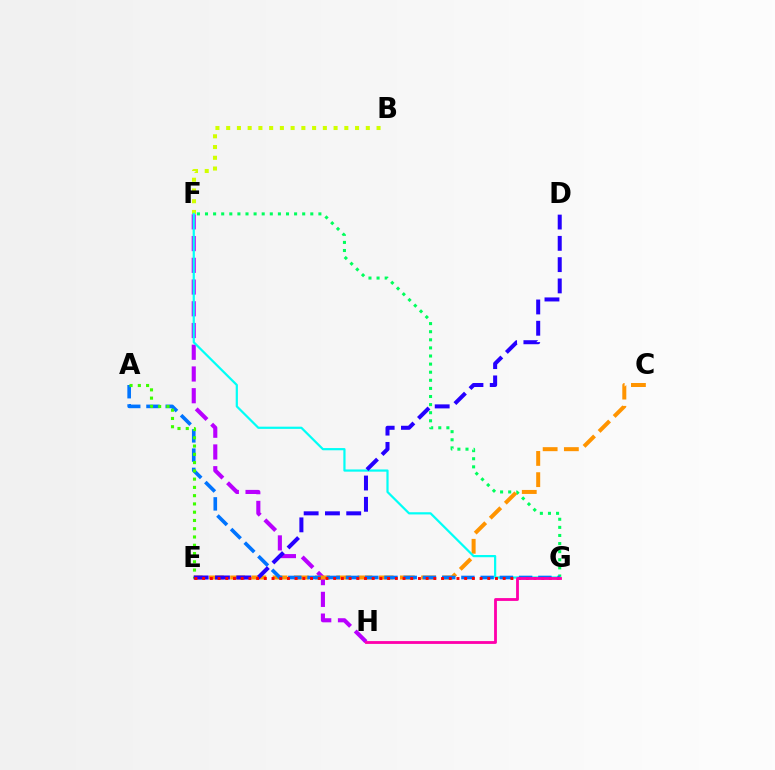{('F', 'H'): [{'color': '#b900ff', 'line_style': 'dashed', 'thickness': 2.95}], ('F', 'G'): [{'color': '#00ff5c', 'line_style': 'dotted', 'thickness': 2.2}, {'color': '#00fff6', 'line_style': 'solid', 'thickness': 1.59}], ('C', 'E'): [{'color': '#ff9400', 'line_style': 'dashed', 'thickness': 2.88}], ('B', 'F'): [{'color': '#d1ff00', 'line_style': 'dotted', 'thickness': 2.92}], ('A', 'G'): [{'color': '#0074ff', 'line_style': 'dashed', 'thickness': 2.61}], ('A', 'E'): [{'color': '#3dff00', 'line_style': 'dotted', 'thickness': 2.25}], ('D', 'E'): [{'color': '#2500ff', 'line_style': 'dashed', 'thickness': 2.89}], ('E', 'G'): [{'color': '#ff0000', 'line_style': 'dotted', 'thickness': 2.09}], ('G', 'H'): [{'color': '#ff00ac', 'line_style': 'solid', 'thickness': 2.04}]}